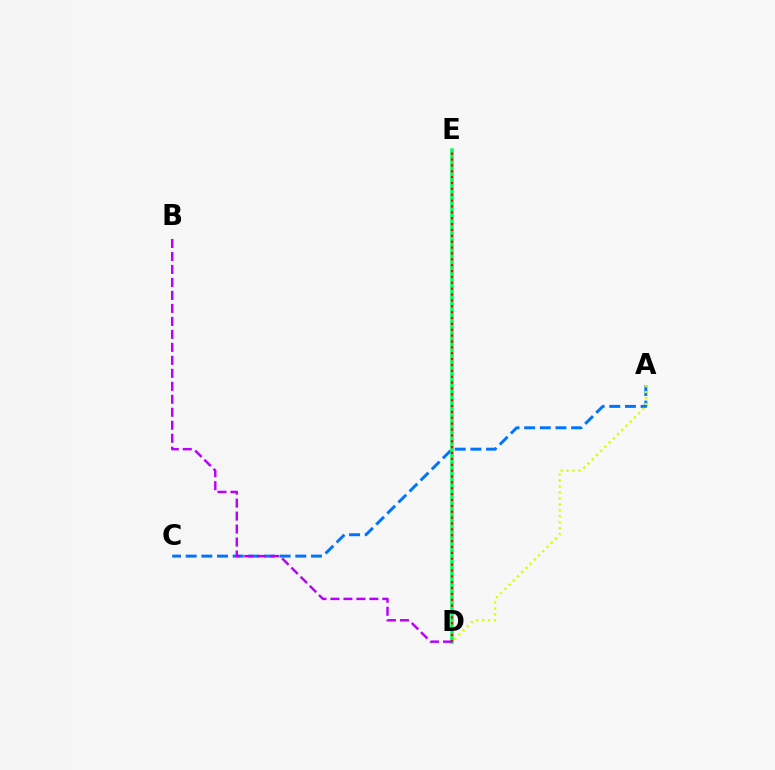{('A', 'C'): [{'color': '#0074ff', 'line_style': 'dashed', 'thickness': 2.13}], ('D', 'E'): [{'color': '#00ff5c', 'line_style': 'solid', 'thickness': 2.53}, {'color': '#ff0000', 'line_style': 'dotted', 'thickness': 1.59}], ('A', 'D'): [{'color': '#d1ff00', 'line_style': 'dotted', 'thickness': 1.62}], ('B', 'D'): [{'color': '#b900ff', 'line_style': 'dashed', 'thickness': 1.76}]}